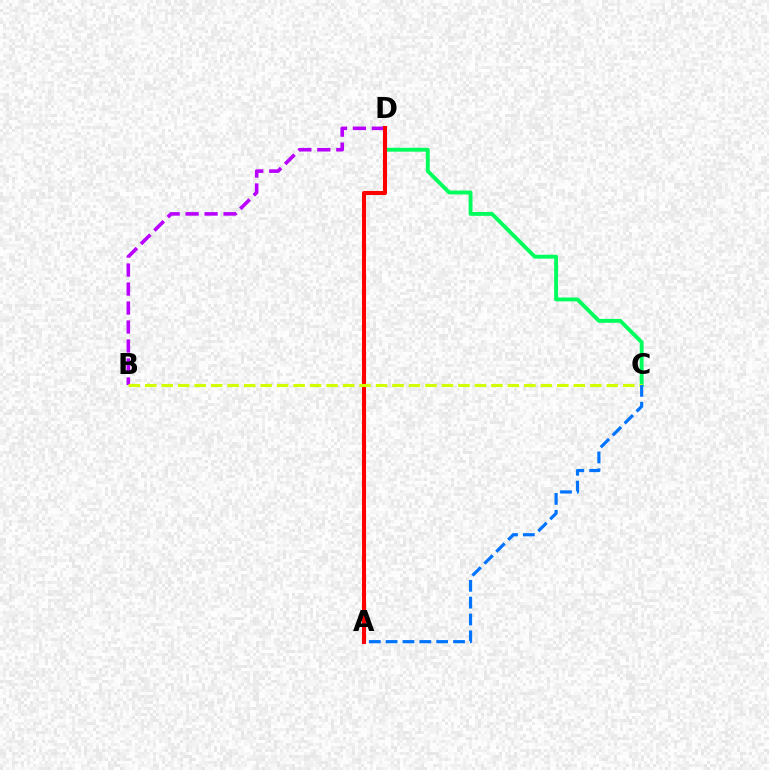{('C', 'D'): [{'color': '#00ff5c', 'line_style': 'solid', 'thickness': 2.8}], ('B', 'D'): [{'color': '#b900ff', 'line_style': 'dashed', 'thickness': 2.58}], ('A', 'D'): [{'color': '#ff0000', 'line_style': 'solid', 'thickness': 2.93}], ('B', 'C'): [{'color': '#d1ff00', 'line_style': 'dashed', 'thickness': 2.24}], ('A', 'C'): [{'color': '#0074ff', 'line_style': 'dashed', 'thickness': 2.29}]}